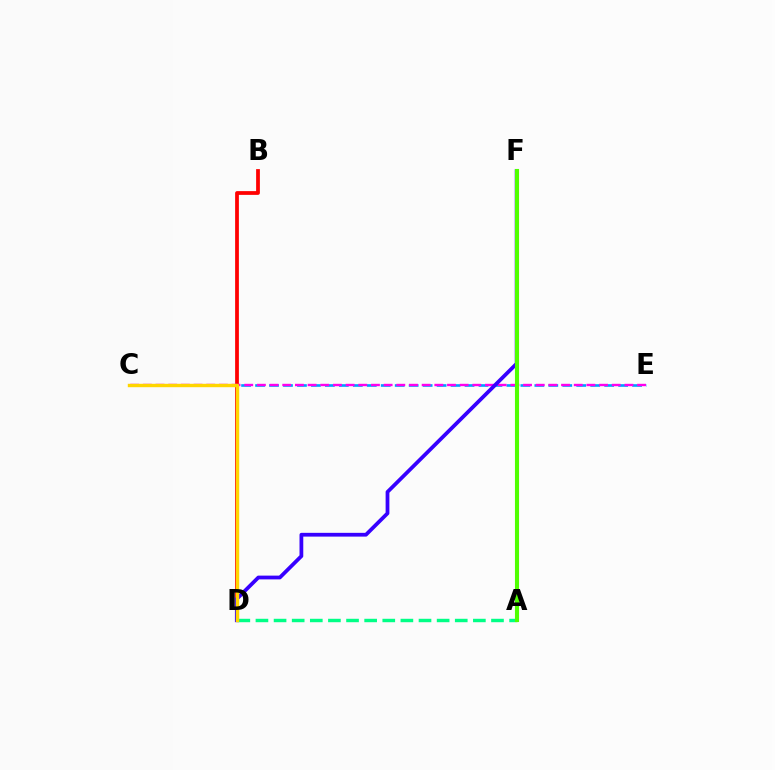{('B', 'D'): [{'color': '#ff0000', 'line_style': 'solid', 'thickness': 2.7}], ('C', 'E'): [{'color': '#009eff', 'line_style': 'dashed', 'thickness': 1.9}, {'color': '#ff00ed', 'line_style': 'dashed', 'thickness': 1.72}], ('D', 'F'): [{'color': '#3700ff', 'line_style': 'solid', 'thickness': 2.71}], ('A', 'D'): [{'color': '#00ff86', 'line_style': 'dashed', 'thickness': 2.46}], ('C', 'D'): [{'color': '#ffd500', 'line_style': 'solid', 'thickness': 2.45}], ('A', 'F'): [{'color': '#4fff00', 'line_style': 'solid', 'thickness': 2.95}]}